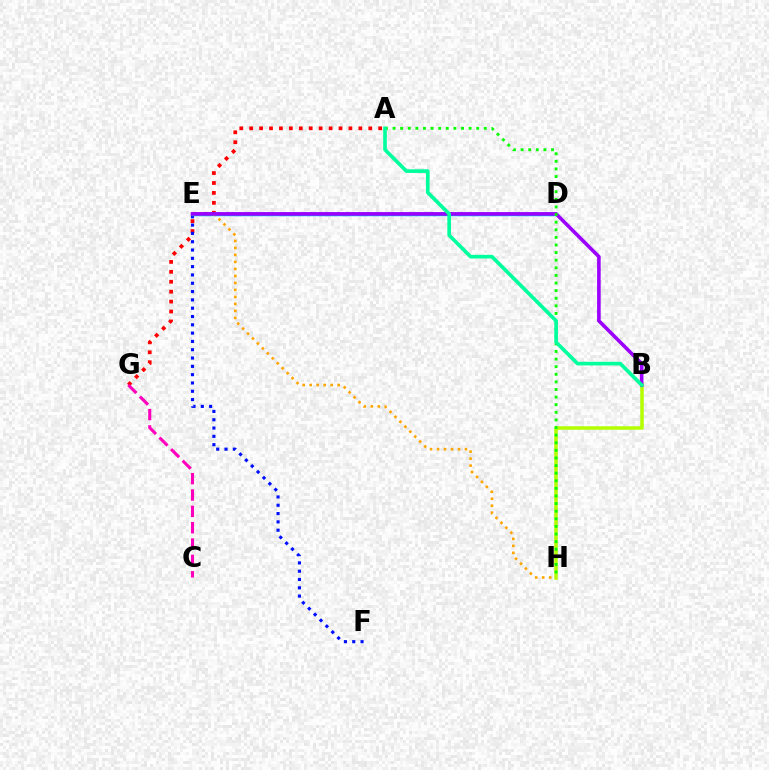{('A', 'G'): [{'color': '#ff0000', 'line_style': 'dotted', 'thickness': 2.7}], ('B', 'H'): [{'color': '#b3ff00', 'line_style': 'solid', 'thickness': 2.55}], ('E', 'F'): [{'color': '#0010ff', 'line_style': 'dotted', 'thickness': 2.26}], ('D', 'E'): [{'color': '#00b5ff', 'line_style': 'solid', 'thickness': 2.5}], ('E', 'H'): [{'color': '#ffa500', 'line_style': 'dotted', 'thickness': 1.9}], ('B', 'E'): [{'color': '#9b00ff', 'line_style': 'solid', 'thickness': 2.6}], ('C', 'G'): [{'color': '#ff00bd', 'line_style': 'dashed', 'thickness': 2.22}], ('A', 'H'): [{'color': '#08ff00', 'line_style': 'dotted', 'thickness': 2.07}], ('A', 'B'): [{'color': '#00ff9d', 'line_style': 'solid', 'thickness': 2.63}]}